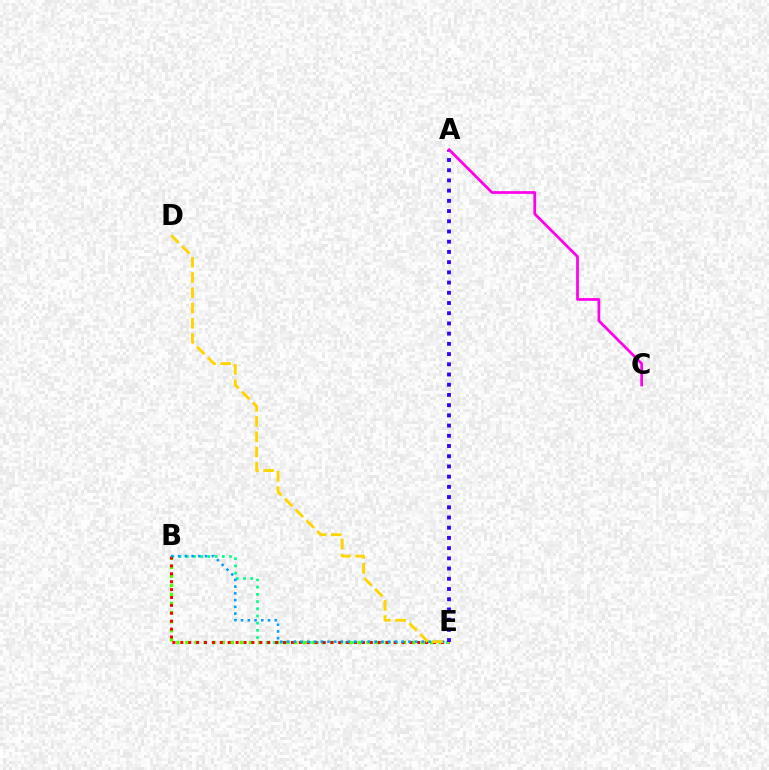{('B', 'E'): [{'color': '#00ff86', 'line_style': 'dotted', 'thickness': 1.96}, {'color': '#4fff00', 'line_style': 'dotted', 'thickness': 2.46}, {'color': '#ff0000', 'line_style': 'dotted', 'thickness': 2.15}, {'color': '#009eff', 'line_style': 'dotted', 'thickness': 1.83}], ('D', 'E'): [{'color': '#ffd500', 'line_style': 'dashed', 'thickness': 2.07}], ('A', 'E'): [{'color': '#3700ff', 'line_style': 'dotted', 'thickness': 2.78}], ('A', 'C'): [{'color': '#ff00ed', 'line_style': 'solid', 'thickness': 1.97}]}